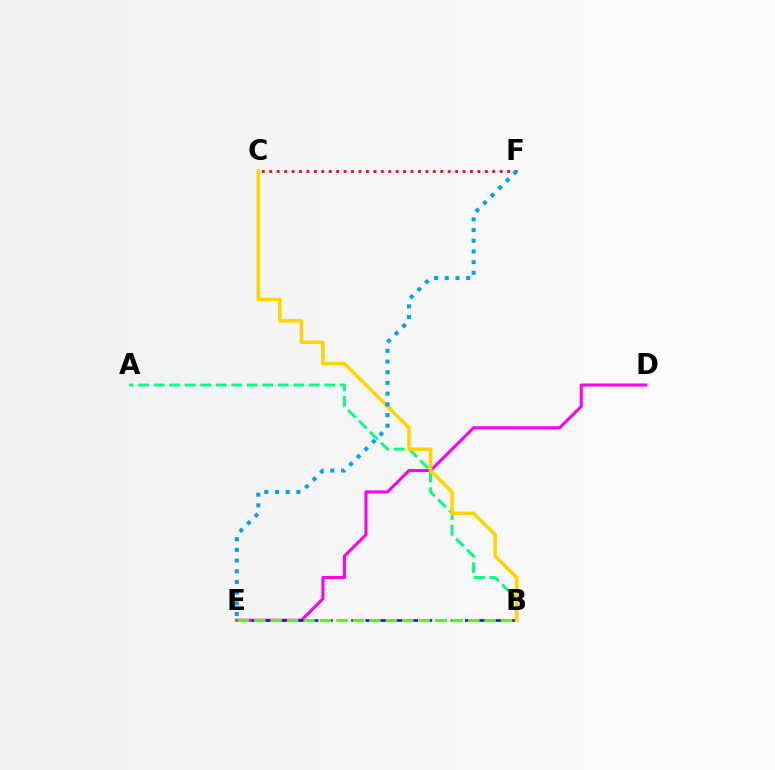{('A', 'B'): [{'color': '#00ff86', 'line_style': 'dashed', 'thickness': 2.11}], ('D', 'E'): [{'color': '#ff00ed', 'line_style': 'solid', 'thickness': 2.21}], ('C', 'F'): [{'color': '#ff0000', 'line_style': 'dotted', 'thickness': 2.02}], ('B', 'E'): [{'color': '#3700ff', 'line_style': 'dashed', 'thickness': 1.93}, {'color': '#4fff00', 'line_style': 'dashed', 'thickness': 2.24}], ('B', 'C'): [{'color': '#ffd500', 'line_style': 'solid', 'thickness': 2.57}], ('E', 'F'): [{'color': '#009eff', 'line_style': 'dotted', 'thickness': 2.91}]}